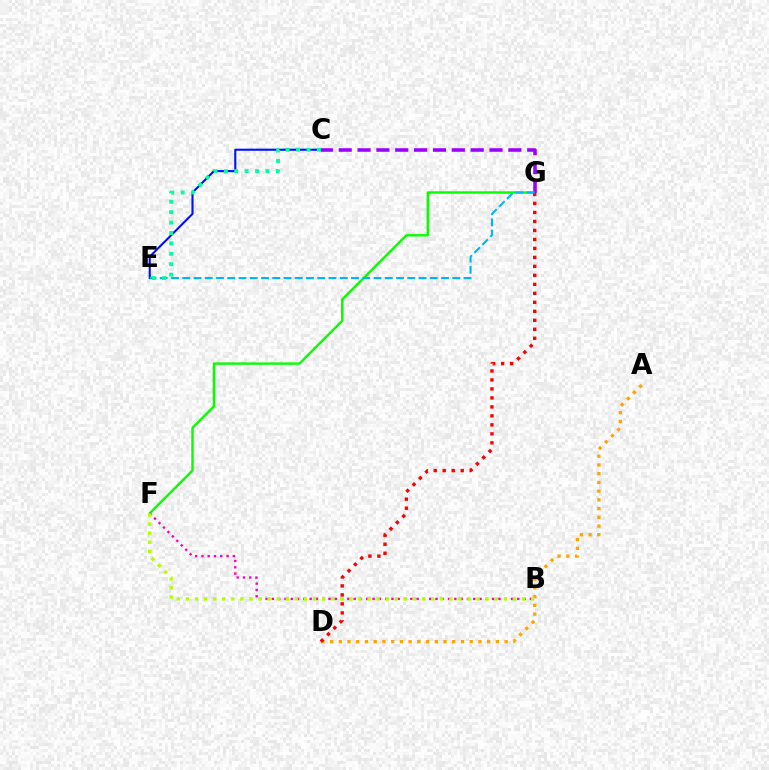{('C', 'E'): [{'color': '#0010ff', 'line_style': 'solid', 'thickness': 1.5}, {'color': '#00ff9d', 'line_style': 'dotted', 'thickness': 2.83}], ('F', 'G'): [{'color': '#08ff00', 'line_style': 'solid', 'thickness': 1.73}], ('C', 'G'): [{'color': '#9b00ff', 'line_style': 'dashed', 'thickness': 2.56}], ('A', 'D'): [{'color': '#ffa500', 'line_style': 'dotted', 'thickness': 2.37}], ('D', 'G'): [{'color': '#ff0000', 'line_style': 'dotted', 'thickness': 2.44}], ('B', 'F'): [{'color': '#ff00bd', 'line_style': 'dotted', 'thickness': 1.71}, {'color': '#b3ff00', 'line_style': 'dotted', 'thickness': 2.47}], ('E', 'G'): [{'color': '#00b5ff', 'line_style': 'dashed', 'thickness': 1.53}]}